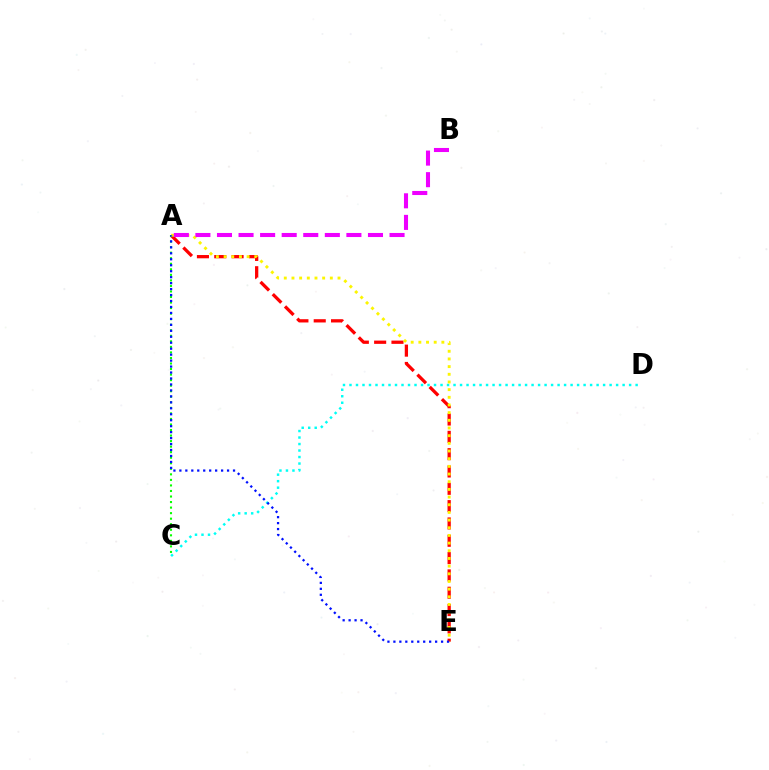{('A', 'E'): [{'color': '#ff0000', 'line_style': 'dashed', 'thickness': 2.35}, {'color': '#fcf500', 'line_style': 'dotted', 'thickness': 2.08}, {'color': '#0010ff', 'line_style': 'dotted', 'thickness': 1.62}], ('A', 'C'): [{'color': '#08ff00', 'line_style': 'dotted', 'thickness': 1.51}], ('C', 'D'): [{'color': '#00fff6', 'line_style': 'dotted', 'thickness': 1.77}], ('A', 'B'): [{'color': '#ee00ff', 'line_style': 'dashed', 'thickness': 2.93}]}